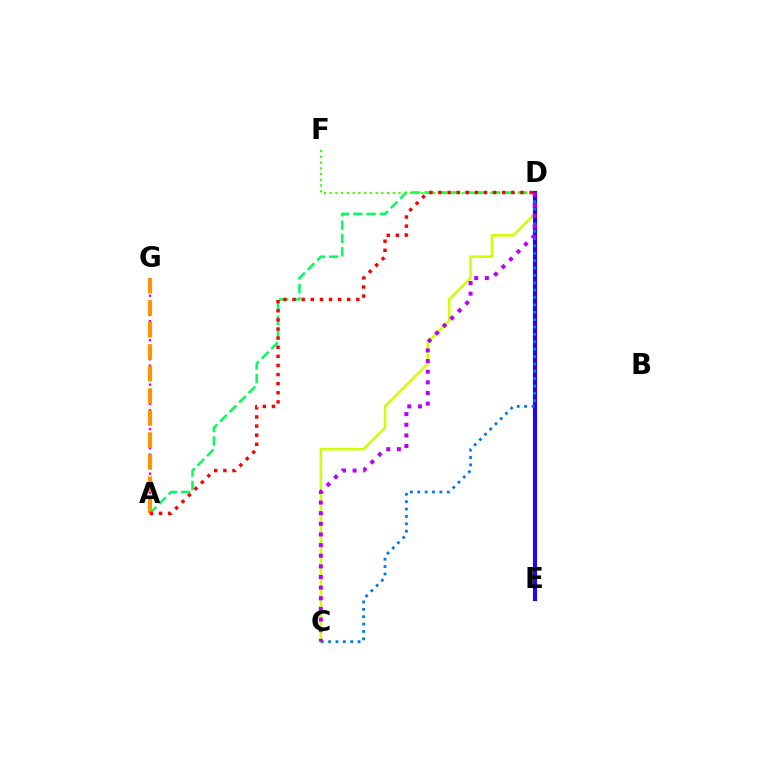{('A', 'G'): [{'color': '#ff00ac', 'line_style': 'dotted', 'thickness': 1.73}, {'color': '#ff9400', 'line_style': 'dashed', 'thickness': 3.0}], ('A', 'D'): [{'color': '#00ff5c', 'line_style': 'dashed', 'thickness': 1.82}, {'color': '#ff0000', 'line_style': 'dotted', 'thickness': 2.48}], ('D', 'E'): [{'color': '#00fff6', 'line_style': 'solid', 'thickness': 2.94}, {'color': '#2500ff', 'line_style': 'solid', 'thickness': 2.94}], ('C', 'D'): [{'color': '#d1ff00', 'line_style': 'solid', 'thickness': 1.85}, {'color': '#0074ff', 'line_style': 'dotted', 'thickness': 2.0}, {'color': '#b900ff', 'line_style': 'dotted', 'thickness': 2.89}], ('D', 'F'): [{'color': '#3dff00', 'line_style': 'dotted', 'thickness': 1.56}]}